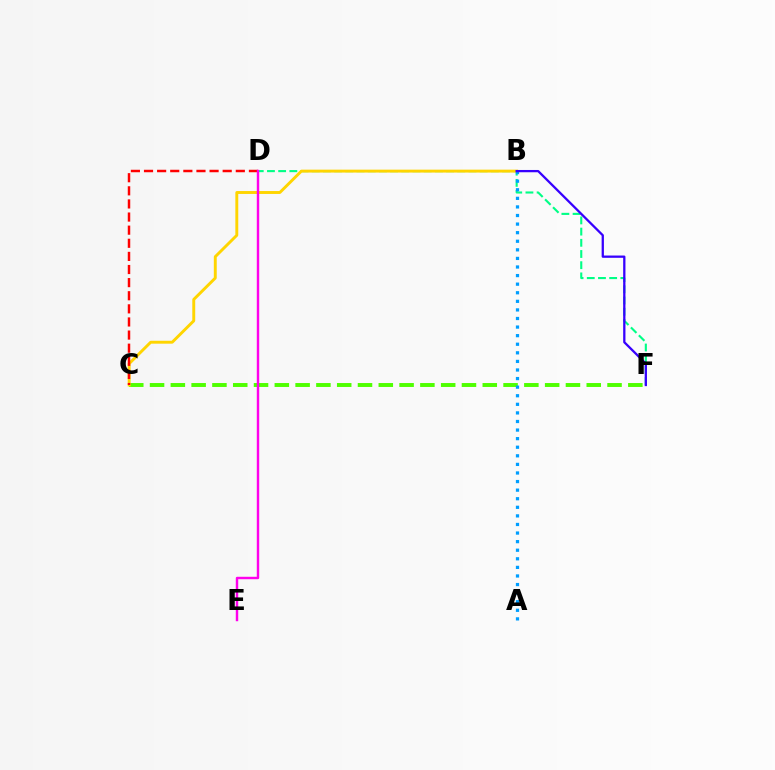{('C', 'F'): [{'color': '#4fff00', 'line_style': 'dashed', 'thickness': 2.82}], ('D', 'F'): [{'color': '#00ff86', 'line_style': 'dashed', 'thickness': 1.52}], ('B', 'C'): [{'color': '#ffd500', 'line_style': 'solid', 'thickness': 2.1}], ('A', 'B'): [{'color': '#009eff', 'line_style': 'dotted', 'thickness': 2.33}], ('B', 'F'): [{'color': '#3700ff', 'line_style': 'solid', 'thickness': 1.64}], ('C', 'D'): [{'color': '#ff0000', 'line_style': 'dashed', 'thickness': 1.78}], ('D', 'E'): [{'color': '#ff00ed', 'line_style': 'solid', 'thickness': 1.75}]}